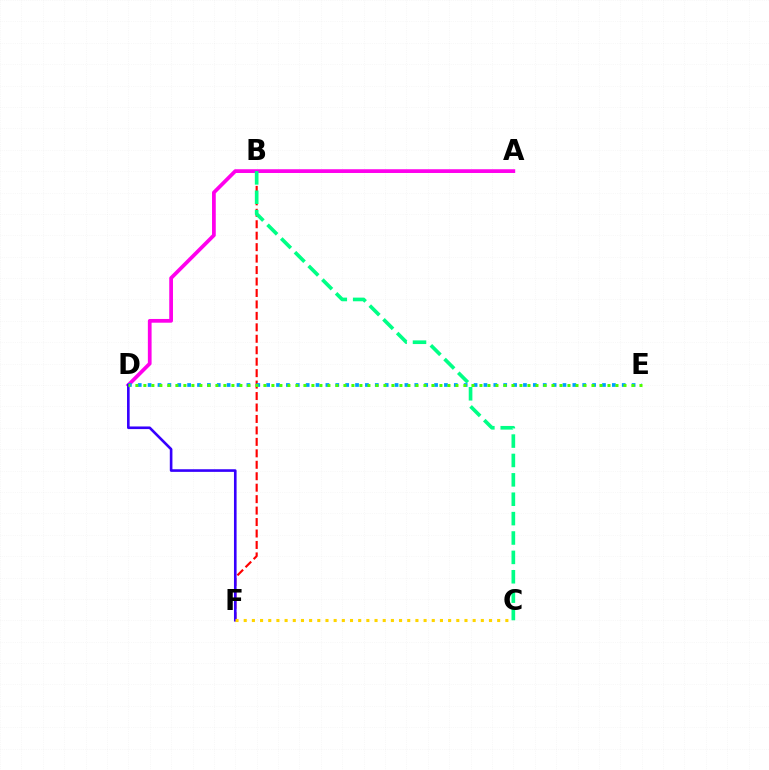{('B', 'F'): [{'color': '#ff0000', 'line_style': 'dashed', 'thickness': 1.56}], ('A', 'D'): [{'color': '#ff00ed', 'line_style': 'solid', 'thickness': 2.69}], ('B', 'C'): [{'color': '#00ff86', 'line_style': 'dashed', 'thickness': 2.63}], ('D', 'E'): [{'color': '#009eff', 'line_style': 'dotted', 'thickness': 2.68}, {'color': '#4fff00', 'line_style': 'dotted', 'thickness': 2.17}], ('D', 'F'): [{'color': '#3700ff', 'line_style': 'solid', 'thickness': 1.89}], ('C', 'F'): [{'color': '#ffd500', 'line_style': 'dotted', 'thickness': 2.22}]}